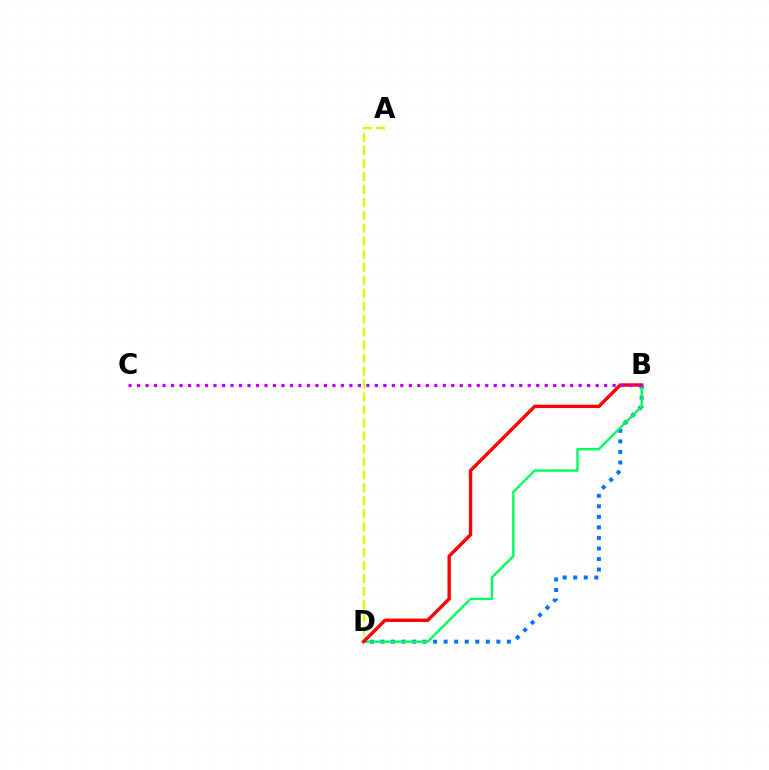{('B', 'D'): [{'color': '#0074ff', 'line_style': 'dotted', 'thickness': 2.86}, {'color': '#00ff5c', 'line_style': 'solid', 'thickness': 1.72}, {'color': '#ff0000', 'line_style': 'solid', 'thickness': 2.43}], ('A', 'D'): [{'color': '#d1ff00', 'line_style': 'dashed', 'thickness': 1.76}], ('B', 'C'): [{'color': '#b900ff', 'line_style': 'dotted', 'thickness': 2.31}]}